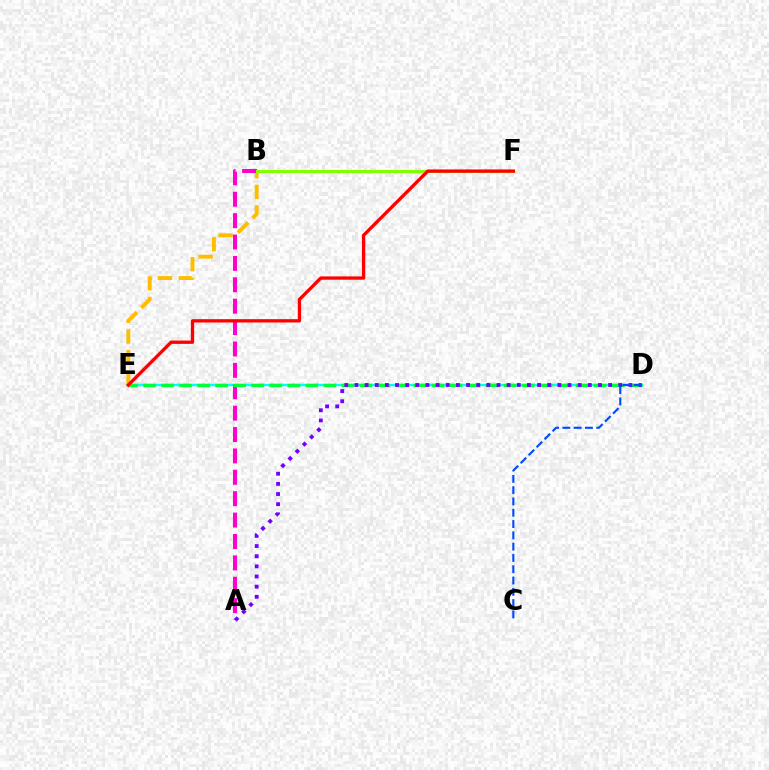{('B', 'E'): [{'color': '#ffbd00', 'line_style': 'dashed', 'thickness': 2.81}], ('D', 'E'): [{'color': '#00fff6', 'line_style': 'solid', 'thickness': 1.78}, {'color': '#00ff39', 'line_style': 'dashed', 'thickness': 2.45}], ('A', 'B'): [{'color': '#ff00cf', 'line_style': 'dashed', 'thickness': 2.91}], ('B', 'F'): [{'color': '#84ff00', 'line_style': 'solid', 'thickness': 2.2}], ('E', 'F'): [{'color': '#ff0000', 'line_style': 'solid', 'thickness': 2.39}], ('A', 'D'): [{'color': '#7200ff', 'line_style': 'dotted', 'thickness': 2.76}], ('C', 'D'): [{'color': '#004bff', 'line_style': 'dashed', 'thickness': 1.53}]}